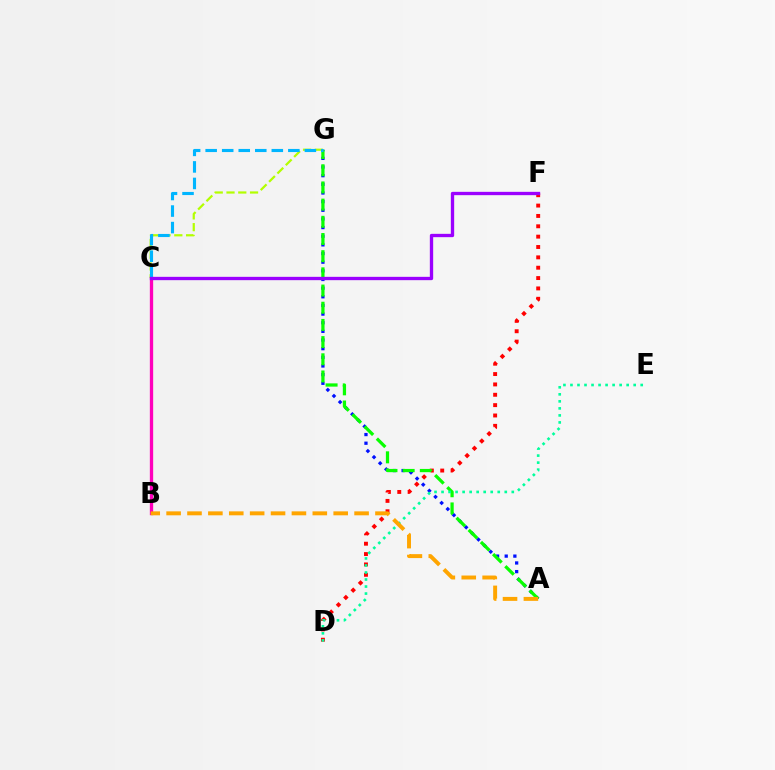{('C', 'G'): [{'color': '#b3ff00', 'line_style': 'dashed', 'thickness': 1.6}, {'color': '#00b5ff', 'line_style': 'dashed', 'thickness': 2.25}], ('D', 'F'): [{'color': '#ff0000', 'line_style': 'dotted', 'thickness': 2.81}], ('B', 'C'): [{'color': '#ff00bd', 'line_style': 'solid', 'thickness': 2.39}], ('A', 'G'): [{'color': '#0010ff', 'line_style': 'dotted', 'thickness': 2.35}, {'color': '#08ff00', 'line_style': 'dashed', 'thickness': 2.33}], ('C', 'F'): [{'color': '#9b00ff', 'line_style': 'solid', 'thickness': 2.4}], ('D', 'E'): [{'color': '#00ff9d', 'line_style': 'dotted', 'thickness': 1.91}], ('A', 'B'): [{'color': '#ffa500', 'line_style': 'dashed', 'thickness': 2.84}]}